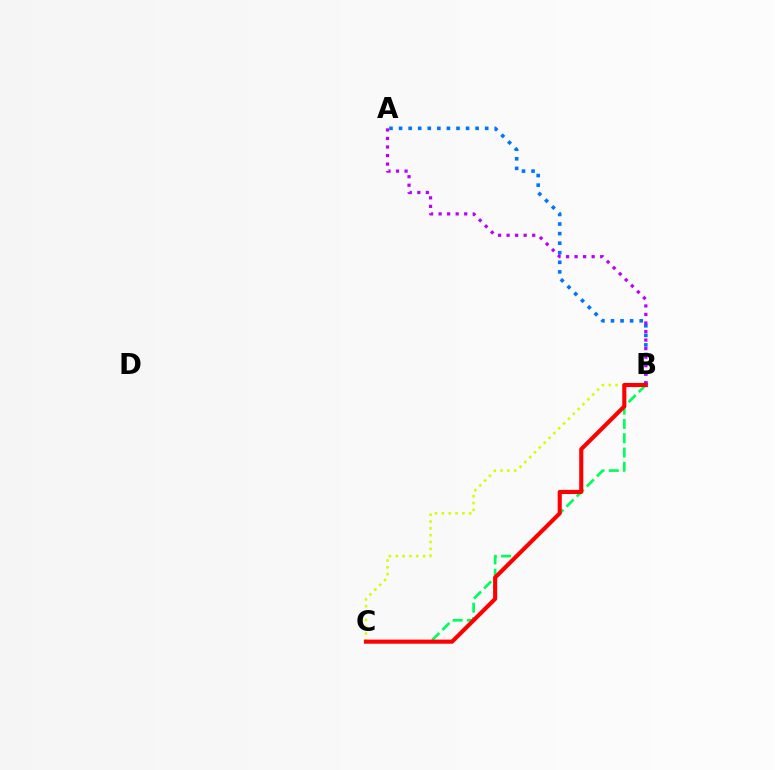{('A', 'B'): [{'color': '#0074ff', 'line_style': 'dotted', 'thickness': 2.6}, {'color': '#b900ff', 'line_style': 'dotted', 'thickness': 2.32}], ('B', 'C'): [{'color': '#00ff5c', 'line_style': 'dashed', 'thickness': 1.94}, {'color': '#d1ff00', 'line_style': 'dotted', 'thickness': 1.86}, {'color': '#ff0000', 'line_style': 'solid', 'thickness': 2.95}]}